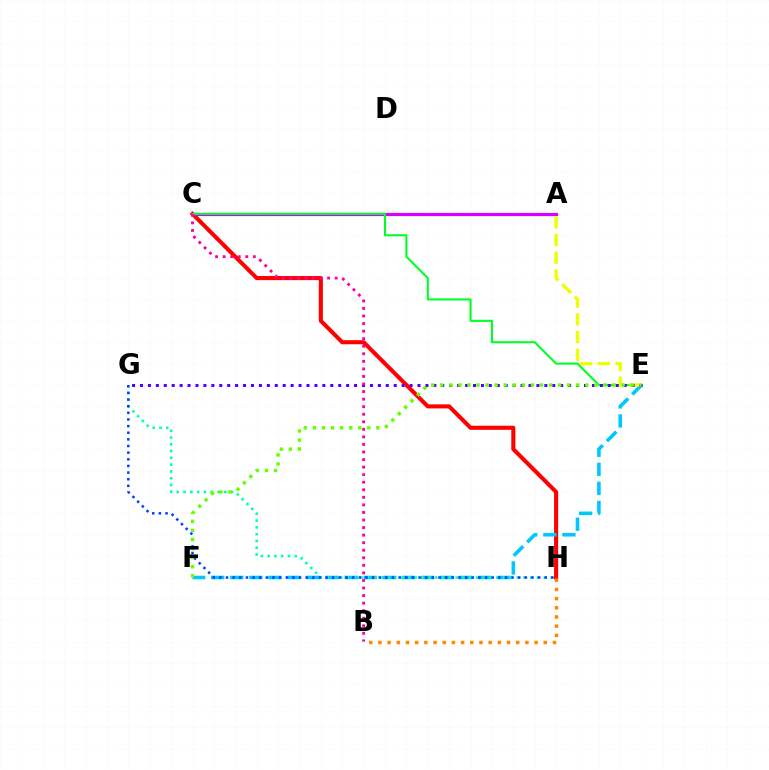{('C', 'H'): [{'color': '#ff0000', 'line_style': 'solid', 'thickness': 2.94}], ('E', 'F'): [{'color': '#00c7ff', 'line_style': 'dashed', 'thickness': 2.59}, {'color': '#66ff00', 'line_style': 'dotted', 'thickness': 2.46}], ('A', 'C'): [{'color': '#d600ff', 'line_style': 'solid', 'thickness': 2.3}], ('C', 'E'): [{'color': '#00ff27', 'line_style': 'solid', 'thickness': 1.5}], ('A', 'E'): [{'color': '#eeff00', 'line_style': 'dashed', 'thickness': 2.4}], ('G', 'H'): [{'color': '#00ffaf', 'line_style': 'dotted', 'thickness': 1.84}, {'color': '#003fff', 'line_style': 'dotted', 'thickness': 1.8}], ('E', 'G'): [{'color': '#4f00ff', 'line_style': 'dotted', 'thickness': 2.15}], ('B', 'H'): [{'color': '#ff8800', 'line_style': 'dotted', 'thickness': 2.5}], ('B', 'C'): [{'color': '#ff00a0', 'line_style': 'dotted', 'thickness': 2.05}]}